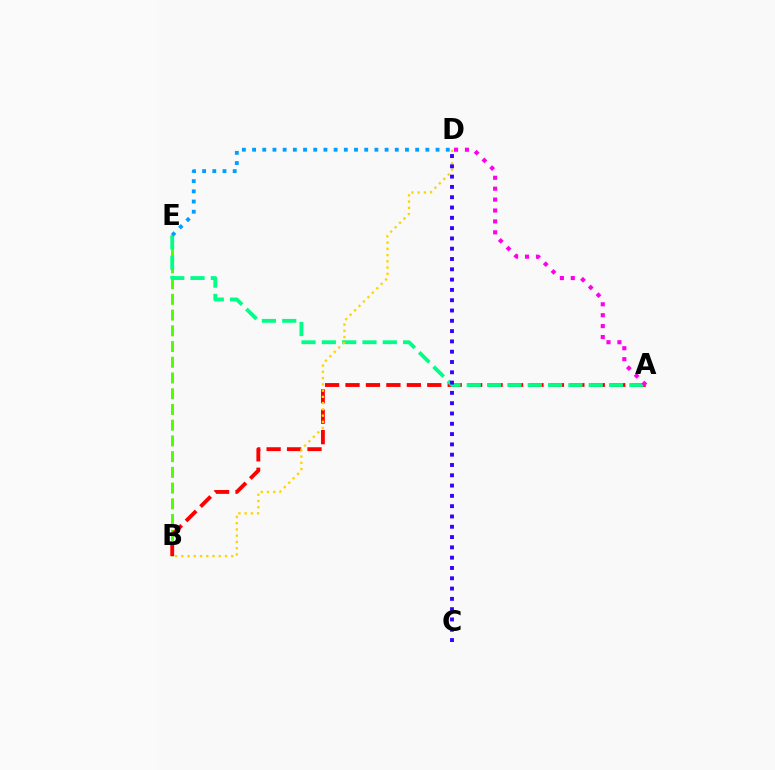{('B', 'E'): [{'color': '#4fff00', 'line_style': 'dashed', 'thickness': 2.14}], ('A', 'B'): [{'color': '#ff0000', 'line_style': 'dashed', 'thickness': 2.78}], ('A', 'E'): [{'color': '#00ff86', 'line_style': 'dashed', 'thickness': 2.76}], ('A', 'D'): [{'color': '#ff00ed', 'line_style': 'dotted', 'thickness': 2.97}], ('B', 'D'): [{'color': '#ffd500', 'line_style': 'dotted', 'thickness': 1.7}], ('D', 'E'): [{'color': '#009eff', 'line_style': 'dotted', 'thickness': 2.77}], ('C', 'D'): [{'color': '#3700ff', 'line_style': 'dotted', 'thickness': 2.8}]}